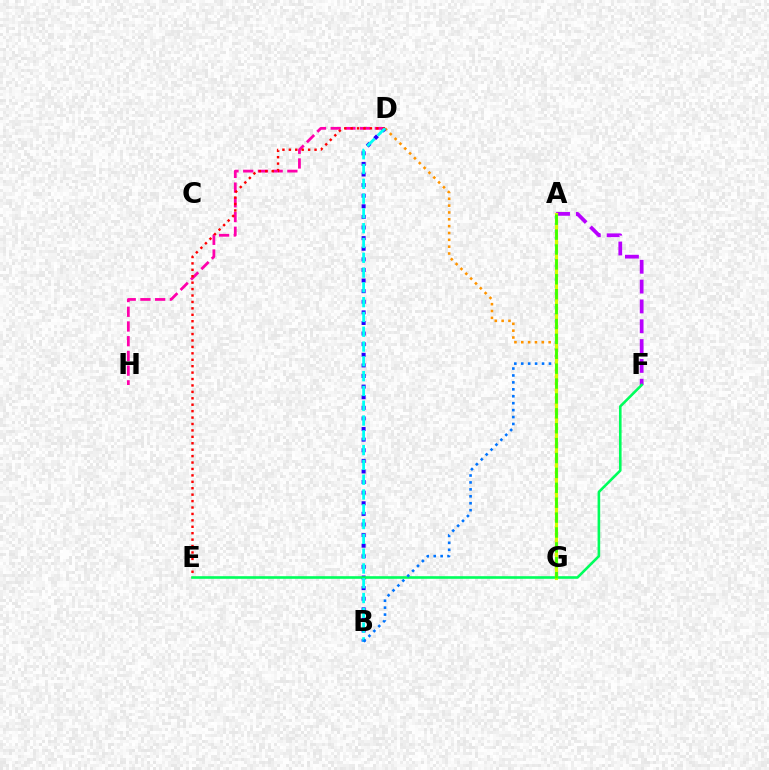{('D', 'G'): [{'color': '#ff9400', 'line_style': 'dotted', 'thickness': 1.86}], ('B', 'D'): [{'color': '#2500ff', 'line_style': 'dotted', 'thickness': 2.88}, {'color': '#00fff6', 'line_style': 'dashed', 'thickness': 2.01}], ('D', 'H'): [{'color': '#ff00ac', 'line_style': 'dashed', 'thickness': 2.0}], ('A', 'F'): [{'color': '#b900ff', 'line_style': 'dashed', 'thickness': 2.69}], ('D', 'E'): [{'color': '#ff0000', 'line_style': 'dotted', 'thickness': 1.75}], ('E', 'F'): [{'color': '#00ff5c', 'line_style': 'solid', 'thickness': 1.88}], ('A', 'B'): [{'color': '#0074ff', 'line_style': 'dotted', 'thickness': 1.88}], ('A', 'G'): [{'color': '#d1ff00', 'line_style': 'solid', 'thickness': 2.28}, {'color': '#3dff00', 'line_style': 'dashed', 'thickness': 2.02}]}